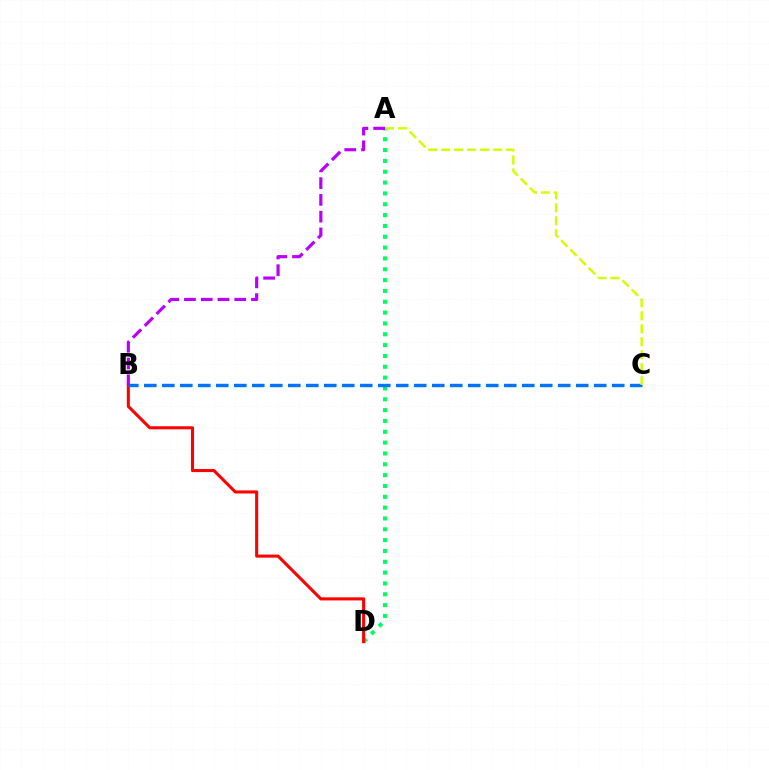{('A', 'D'): [{'color': '#00ff5c', 'line_style': 'dotted', 'thickness': 2.94}], ('B', 'D'): [{'color': '#ff0000', 'line_style': 'solid', 'thickness': 2.21}], ('B', 'C'): [{'color': '#0074ff', 'line_style': 'dashed', 'thickness': 2.44}], ('A', 'C'): [{'color': '#d1ff00', 'line_style': 'dashed', 'thickness': 1.77}], ('A', 'B'): [{'color': '#b900ff', 'line_style': 'dashed', 'thickness': 2.28}]}